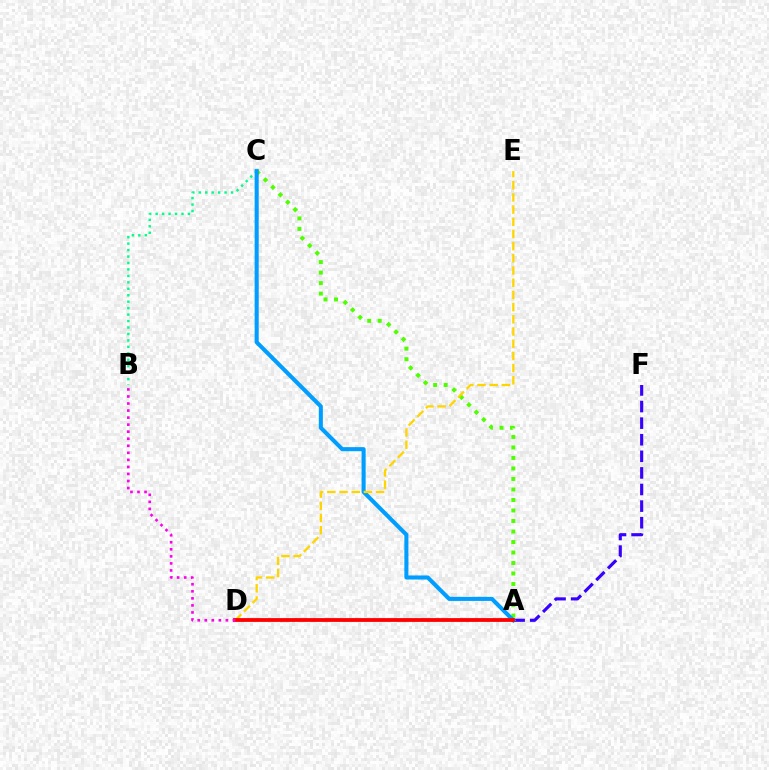{('A', 'C'): [{'color': '#4fff00', 'line_style': 'dotted', 'thickness': 2.85}, {'color': '#009eff', 'line_style': 'solid', 'thickness': 2.93}], ('A', 'F'): [{'color': '#3700ff', 'line_style': 'dashed', 'thickness': 2.25}], ('B', 'C'): [{'color': '#00ff86', 'line_style': 'dotted', 'thickness': 1.75}], ('D', 'E'): [{'color': '#ffd500', 'line_style': 'dashed', 'thickness': 1.66}], ('A', 'D'): [{'color': '#ff0000', 'line_style': 'solid', 'thickness': 2.74}], ('B', 'D'): [{'color': '#ff00ed', 'line_style': 'dotted', 'thickness': 1.91}]}